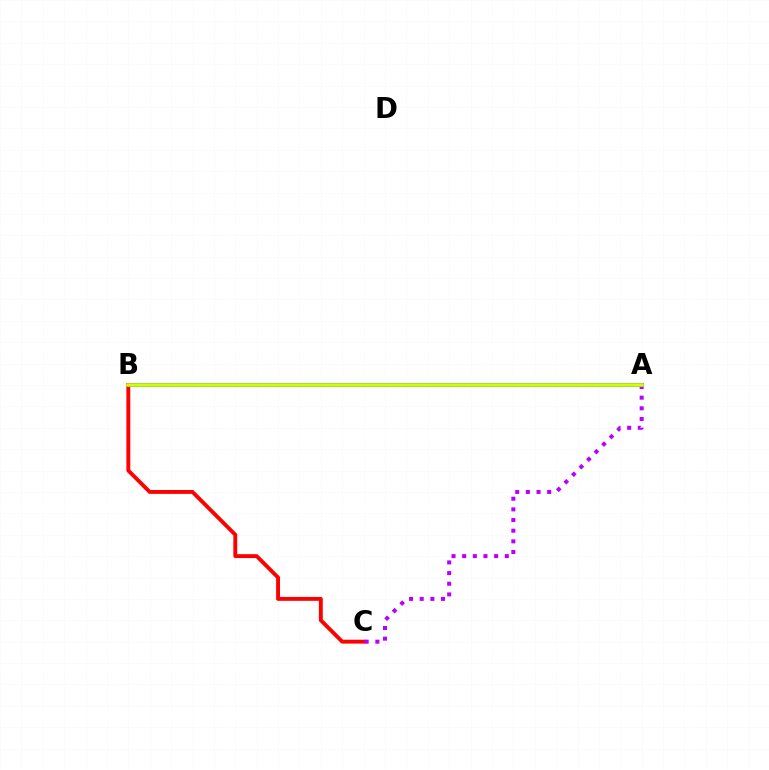{('A', 'B'): [{'color': '#00ff5c', 'line_style': 'dotted', 'thickness': 2.86}, {'color': '#0074ff', 'line_style': 'solid', 'thickness': 2.89}, {'color': '#d1ff00', 'line_style': 'solid', 'thickness': 2.56}], ('B', 'C'): [{'color': '#ff0000', 'line_style': 'solid', 'thickness': 2.79}], ('A', 'C'): [{'color': '#b900ff', 'line_style': 'dotted', 'thickness': 2.9}]}